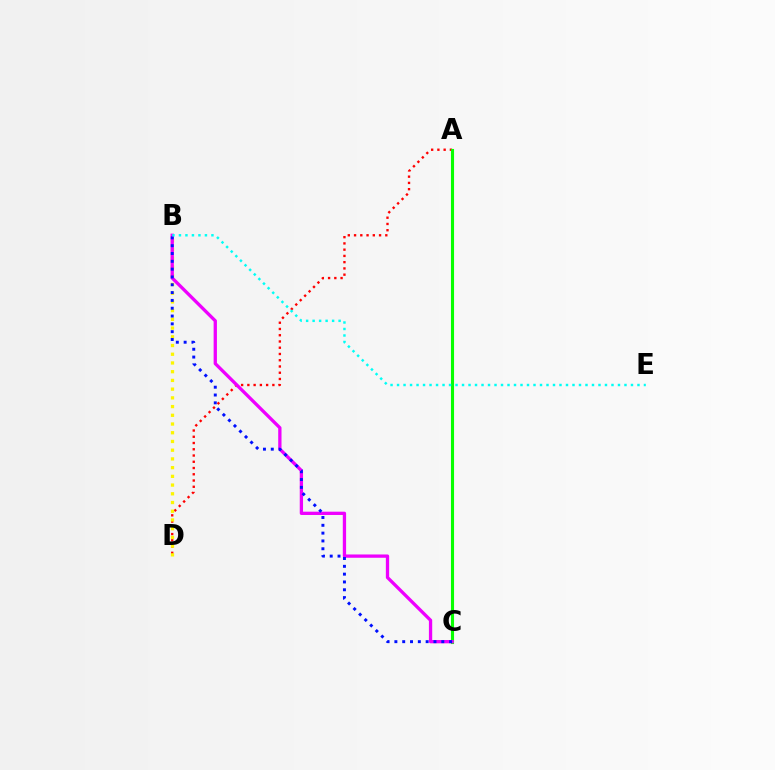{('A', 'D'): [{'color': '#ff0000', 'line_style': 'dotted', 'thickness': 1.7}], ('A', 'C'): [{'color': '#08ff00', 'line_style': 'solid', 'thickness': 2.23}], ('B', 'D'): [{'color': '#fcf500', 'line_style': 'dotted', 'thickness': 2.37}], ('B', 'C'): [{'color': '#ee00ff', 'line_style': 'solid', 'thickness': 2.37}, {'color': '#0010ff', 'line_style': 'dotted', 'thickness': 2.12}], ('B', 'E'): [{'color': '#00fff6', 'line_style': 'dotted', 'thickness': 1.77}]}